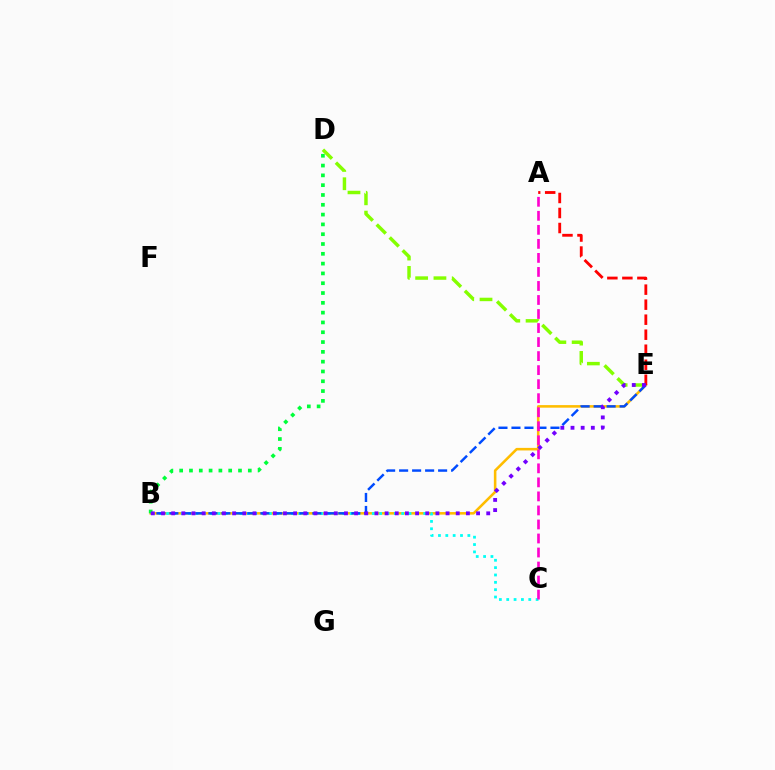{('B', 'E'): [{'color': '#ffbd00', 'line_style': 'solid', 'thickness': 1.85}, {'color': '#004bff', 'line_style': 'dashed', 'thickness': 1.77}, {'color': '#7200ff', 'line_style': 'dotted', 'thickness': 2.76}], ('B', 'D'): [{'color': '#00ff39', 'line_style': 'dotted', 'thickness': 2.66}], ('D', 'E'): [{'color': '#84ff00', 'line_style': 'dashed', 'thickness': 2.49}], ('B', 'C'): [{'color': '#00fff6', 'line_style': 'dotted', 'thickness': 2.0}], ('A', 'E'): [{'color': '#ff0000', 'line_style': 'dashed', 'thickness': 2.04}], ('A', 'C'): [{'color': '#ff00cf', 'line_style': 'dashed', 'thickness': 1.91}]}